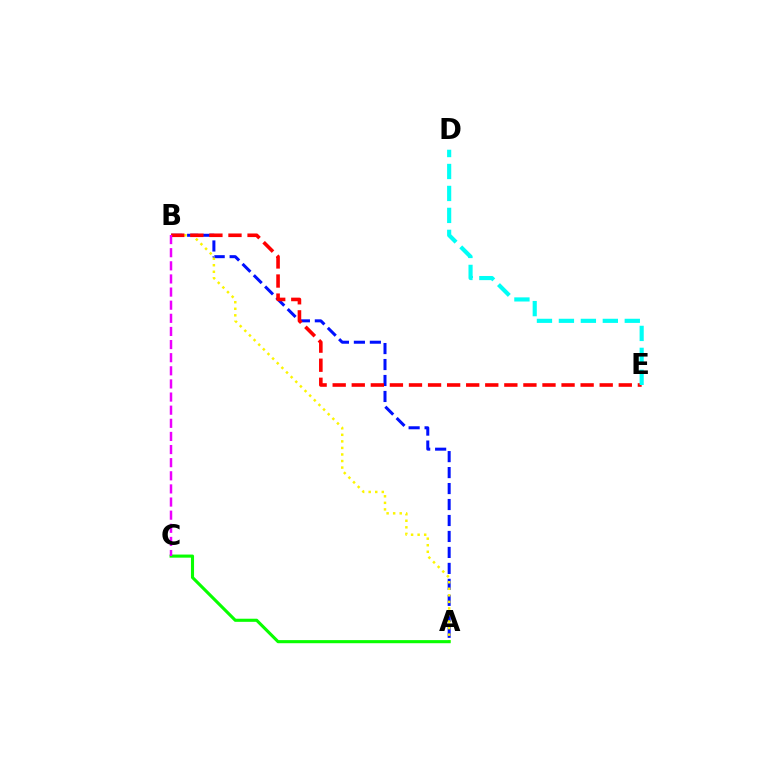{('A', 'B'): [{'color': '#0010ff', 'line_style': 'dashed', 'thickness': 2.17}, {'color': '#fcf500', 'line_style': 'dotted', 'thickness': 1.78}], ('A', 'C'): [{'color': '#08ff00', 'line_style': 'solid', 'thickness': 2.23}], ('B', 'E'): [{'color': '#ff0000', 'line_style': 'dashed', 'thickness': 2.59}], ('D', 'E'): [{'color': '#00fff6', 'line_style': 'dashed', 'thickness': 2.98}], ('B', 'C'): [{'color': '#ee00ff', 'line_style': 'dashed', 'thickness': 1.78}]}